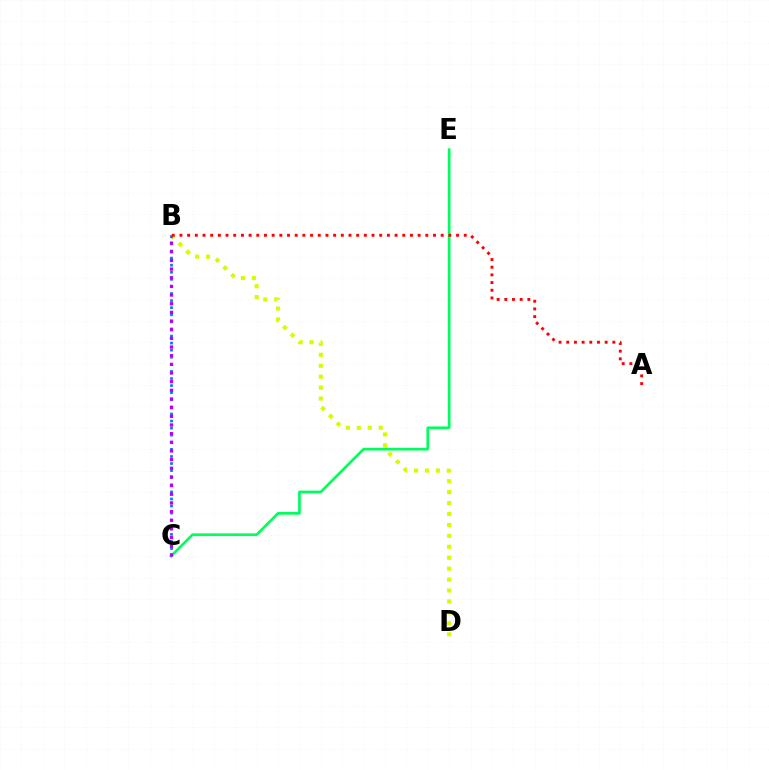{('B', 'D'): [{'color': '#d1ff00', 'line_style': 'dotted', 'thickness': 2.97}], ('C', 'E'): [{'color': '#00ff5c', 'line_style': 'solid', 'thickness': 1.94}], ('B', 'C'): [{'color': '#0074ff', 'line_style': 'dotted', 'thickness': 1.92}, {'color': '#b900ff', 'line_style': 'dotted', 'thickness': 2.35}], ('A', 'B'): [{'color': '#ff0000', 'line_style': 'dotted', 'thickness': 2.09}]}